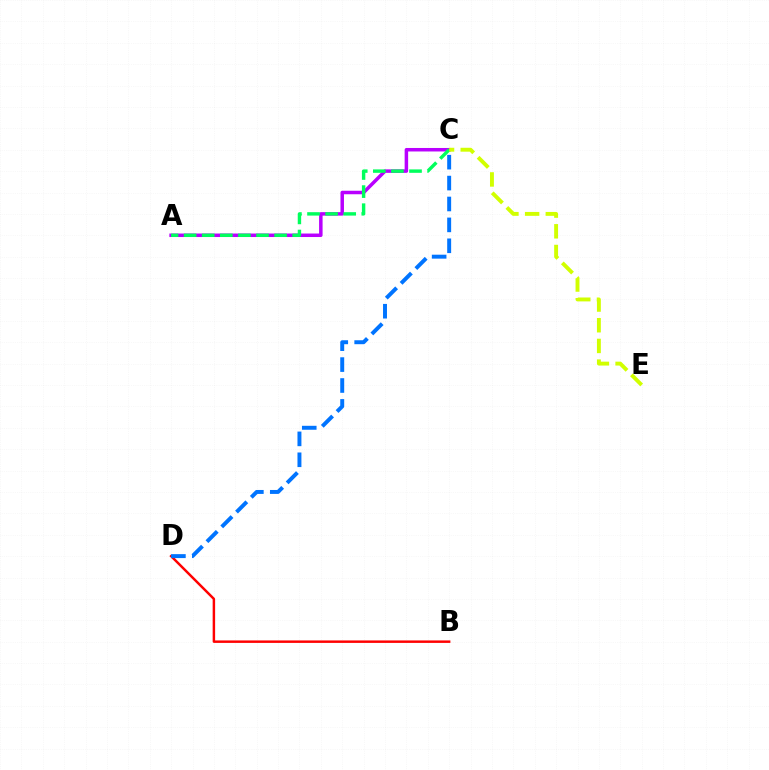{('B', 'D'): [{'color': '#ff0000', 'line_style': 'solid', 'thickness': 1.78}], ('C', 'D'): [{'color': '#0074ff', 'line_style': 'dashed', 'thickness': 2.84}], ('A', 'C'): [{'color': '#b900ff', 'line_style': 'solid', 'thickness': 2.52}, {'color': '#00ff5c', 'line_style': 'dashed', 'thickness': 2.46}], ('C', 'E'): [{'color': '#d1ff00', 'line_style': 'dashed', 'thickness': 2.81}]}